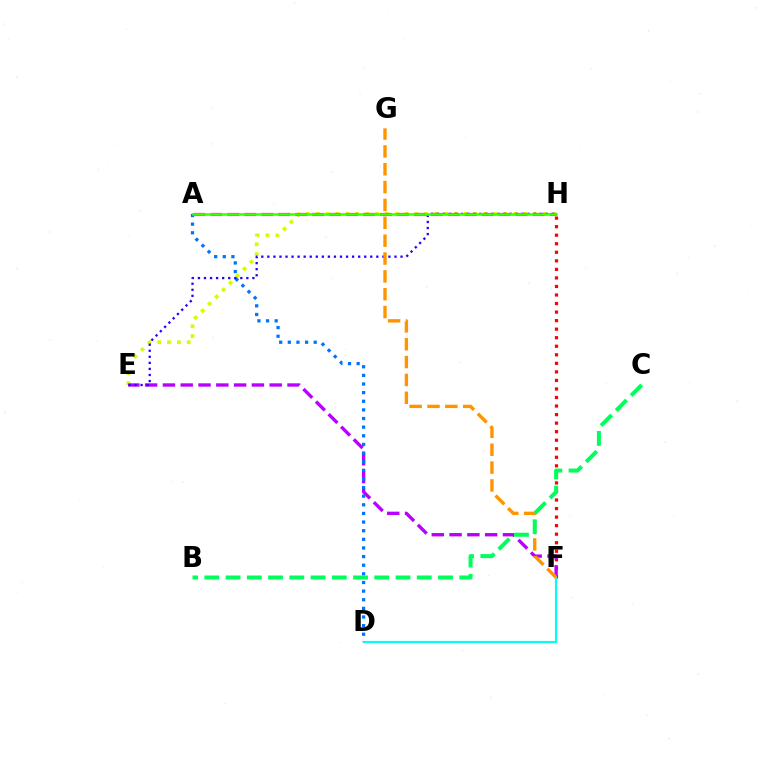{('E', 'H'): [{'color': '#d1ff00', 'line_style': 'dotted', 'thickness': 2.68}, {'color': '#2500ff', 'line_style': 'dotted', 'thickness': 1.64}], ('F', 'H'): [{'color': '#ff0000', 'line_style': 'dotted', 'thickness': 2.32}], ('A', 'H'): [{'color': '#ff00ac', 'line_style': 'dashed', 'thickness': 2.3}, {'color': '#3dff00', 'line_style': 'solid', 'thickness': 1.82}], ('E', 'F'): [{'color': '#b900ff', 'line_style': 'dashed', 'thickness': 2.42}], ('A', 'D'): [{'color': '#0074ff', 'line_style': 'dotted', 'thickness': 2.34}], ('F', 'G'): [{'color': '#ff9400', 'line_style': 'dashed', 'thickness': 2.43}], ('D', 'F'): [{'color': '#00fff6', 'line_style': 'solid', 'thickness': 1.56}], ('B', 'C'): [{'color': '#00ff5c', 'line_style': 'dashed', 'thickness': 2.89}]}